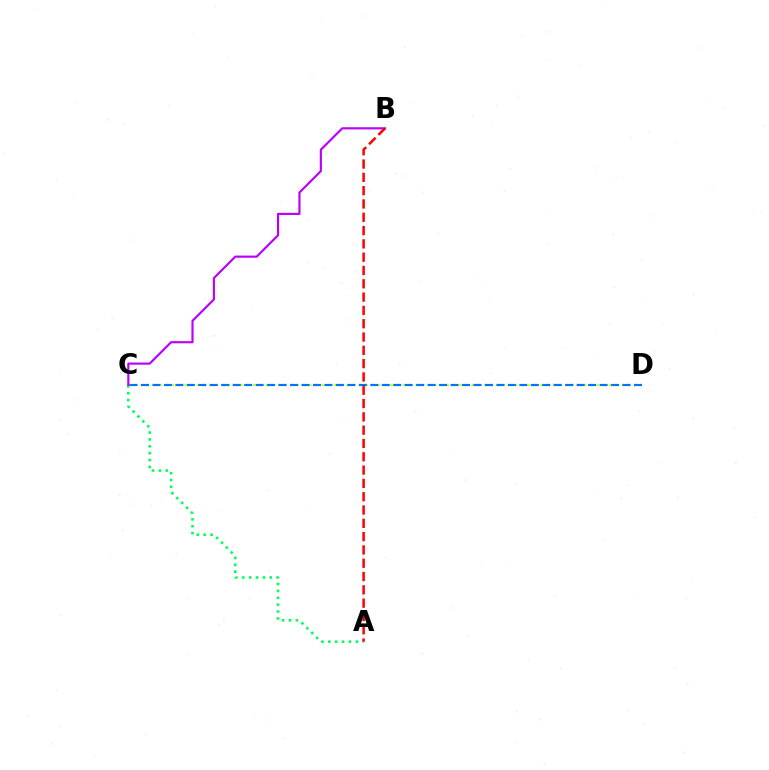{('A', 'C'): [{'color': '#00ff5c', 'line_style': 'dotted', 'thickness': 1.87}], ('C', 'D'): [{'color': '#d1ff00', 'line_style': 'dotted', 'thickness': 1.7}, {'color': '#0074ff', 'line_style': 'dashed', 'thickness': 1.56}], ('B', 'C'): [{'color': '#b900ff', 'line_style': 'solid', 'thickness': 1.55}], ('A', 'B'): [{'color': '#ff0000', 'line_style': 'dashed', 'thickness': 1.81}]}